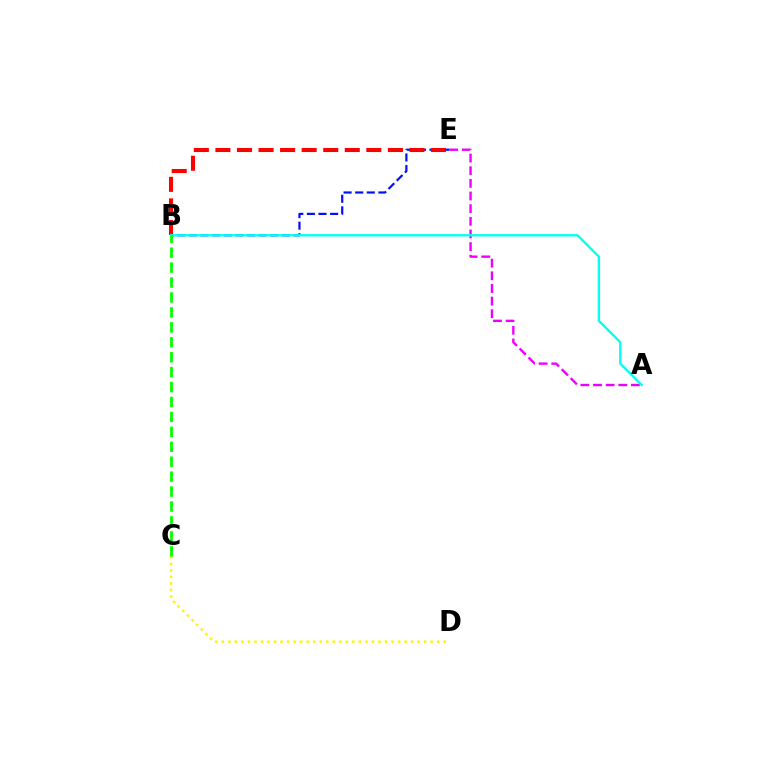{('B', 'E'): [{'color': '#0010ff', 'line_style': 'dashed', 'thickness': 1.58}, {'color': '#ff0000', 'line_style': 'dashed', 'thickness': 2.93}], ('A', 'E'): [{'color': '#ee00ff', 'line_style': 'dashed', 'thickness': 1.72}], ('C', 'D'): [{'color': '#fcf500', 'line_style': 'dotted', 'thickness': 1.77}], ('A', 'B'): [{'color': '#00fff6', 'line_style': 'solid', 'thickness': 1.69}], ('B', 'C'): [{'color': '#08ff00', 'line_style': 'dashed', 'thickness': 2.03}]}